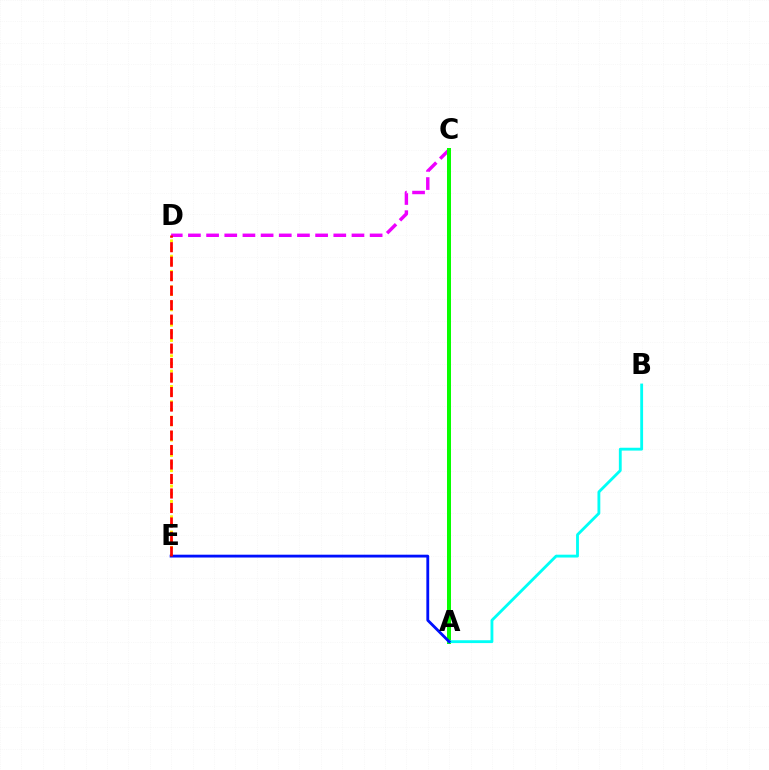{('C', 'D'): [{'color': '#ee00ff', 'line_style': 'dashed', 'thickness': 2.47}], ('A', 'C'): [{'color': '#08ff00', 'line_style': 'solid', 'thickness': 2.88}], ('A', 'B'): [{'color': '#00fff6', 'line_style': 'solid', 'thickness': 2.04}], ('D', 'E'): [{'color': '#fcf500', 'line_style': 'dotted', 'thickness': 2.08}, {'color': '#ff0000', 'line_style': 'dashed', 'thickness': 1.97}], ('A', 'E'): [{'color': '#0010ff', 'line_style': 'solid', 'thickness': 2.03}]}